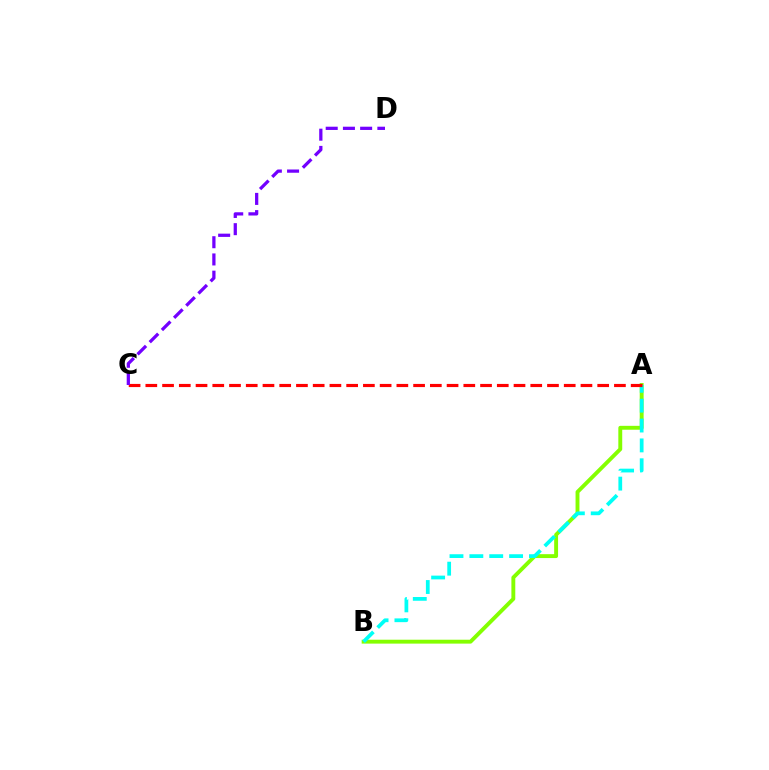{('A', 'B'): [{'color': '#84ff00', 'line_style': 'solid', 'thickness': 2.8}, {'color': '#00fff6', 'line_style': 'dashed', 'thickness': 2.7}], ('A', 'C'): [{'color': '#ff0000', 'line_style': 'dashed', 'thickness': 2.27}], ('C', 'D'): [{'color': '#7200ff', 'line_style': 'dashed', 'thickness': 2.34}]}